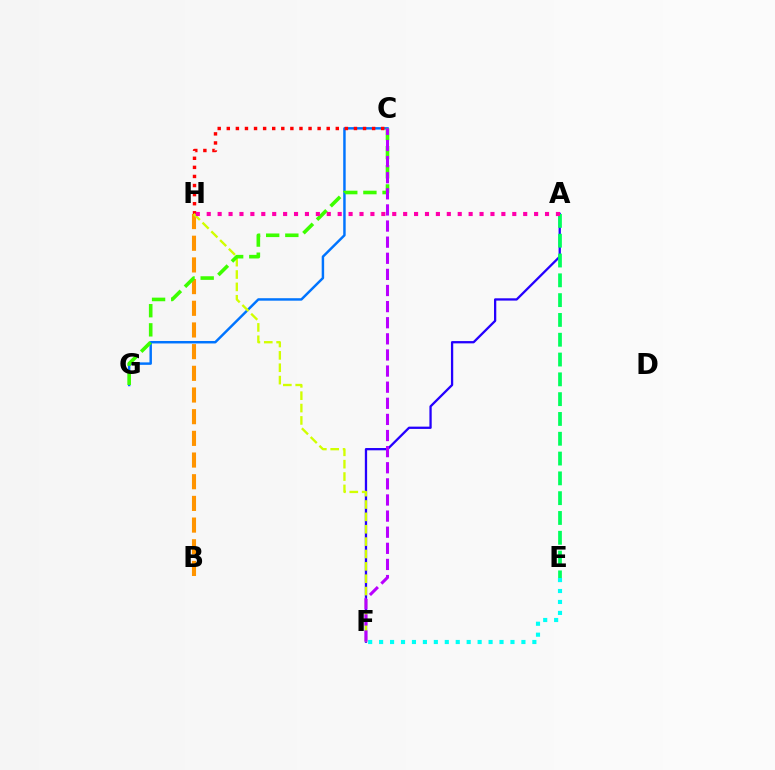{('B', 'H'): [{'color': '#ff9400', 'line_style': 'dashed', 'thickness': 2.95}], ('A', 'F'): [{'color': '#2500ff', 'line_style': 'solid', 'thickness': 1.65}], ('A', 'E'): [{'color': '#00ff5c', 'line_style': 'dashed', 'thickness': 2.69}], ('E', 'F'): [{'color': '#00fff6', 'line_style': 'dotted', 'thickness': 2.97}], ('C', 'G'): [{'color': '#0074ff', 'line_style': 'solid', 'thickness': 1.77}, {'color': '#3dff00', 'line_style': 'dashed', 'thickness': 2.6}], ('C', 'H'): [{'color': '#ff0000', 'line_style': 'dotted', 'thickness': 2.47}], ('F', 'H'): [{'color': '#d1ff00', 'line_style': 'dashed', 'thickness': 1.68}], ('A', 'H'): [{'color': '#ff00ac', 'line_style': 'dotted', 'thickness': 2.97}], ('C', 'F'): [{'color': '#b900ff', 'line_style': 'dashed', 'thickness': 2.19}]}